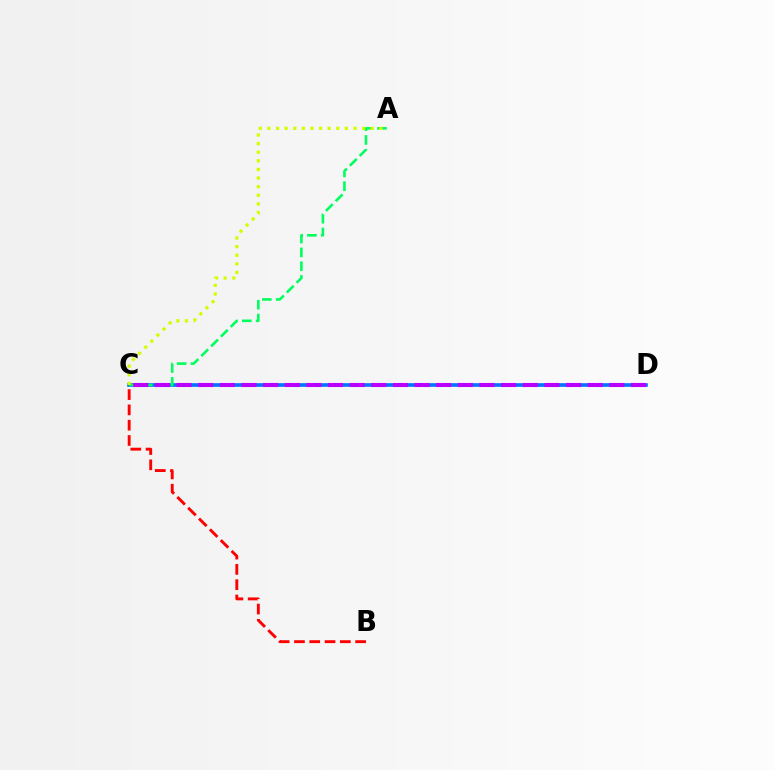{('C', 'D'): [{'color': '#0074ff', 'line_style': 'solid', 'thickness': 2.62}, {'color': '#b900ff', 'line_style': 'dashed', 'thickness': 2.94}], ('B', 'C'): [{'color': '#ff0000', 'line_style': 'dashed', 'thickness': 2.08}], ('A', 'C'): [{'color': '#00ff5c', 'line_style': 'dashed', 'thickness': 1.88}, {'color': '#d1ff00', 'line_style': 'dotted', 'thickness': 2.34}]}